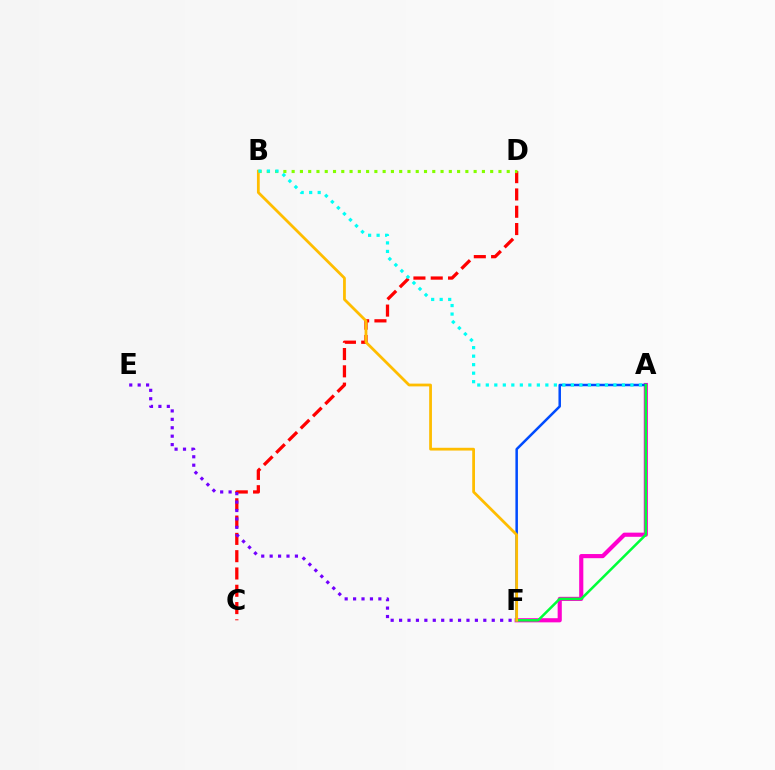{('A', 'F'): [{'color': '#ff00cf', 'line_style': 'solid', 'thickness': 2.99}, {'color': '#004bff', 'line_style': 'solid', 'thickness': 1.81}, {'color': '#00ff39', 'line_style': 'solid', 'thickness': 1.81}], ('C', 'D'): [{'color': '#ff0000', 'line_style': 'dashed', 'thickness': 2.35}], ('E', 'F'): [{'color': '#7200ff', 'line_style': 'dotted', 'thickness': 2.29}], ('B', 'D'): [{'color': '#84ff00', 'line_style': 'dotted', 'thickness': 2.25}], ('B', 'F'): [{'color': '#ffbd00', 'line_style': 'solid', 'thickness': 2.0}], ('A', 'B'): [{'color': '#00fff6', 'line_style': 'dotted', 'thickness': 2.31}]}